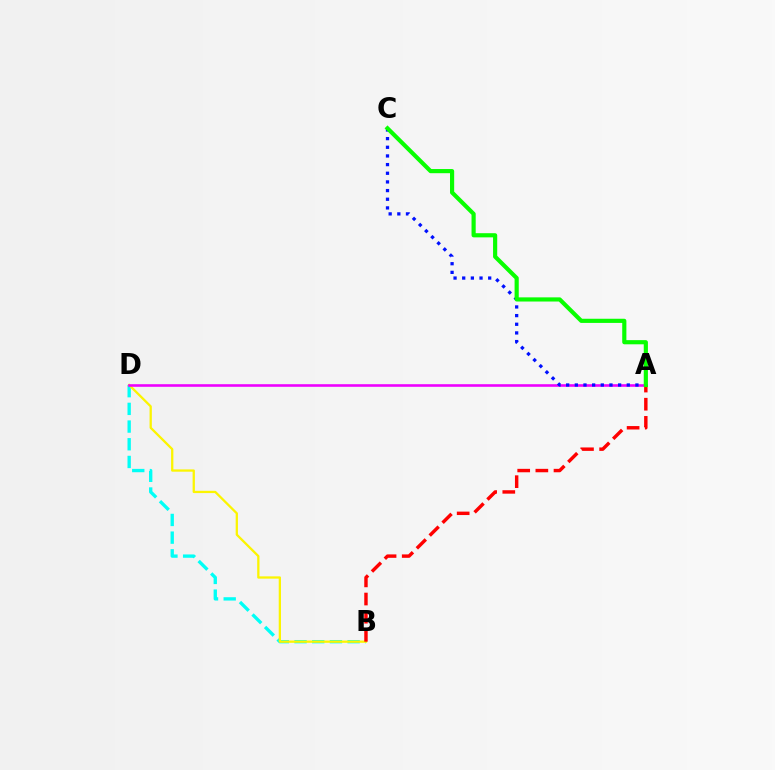{('B', 'D'): [{'color': '#00fff6', 'line_style': 'dashed', 'thickness': 2.4}, {'color': '#fcf500', 'line_style': 'solid', 'thickness': 1.64}], ('A', 'D'): [{'color': '#ee00ff', 'line_style': 'solid', 'thickness': 1.87}], ('A', 'C'): [{'color': '#0010ff', 'line_style': 'dotted', 'thickness': 2.35}, {'color': '#08ff00', 'line_style': 'solid', 'thickness': 3.0}], ('A', 'B'): [{'color': '#ff0000', 'line_style': 'dashed', 'thickness': 2.47}]}